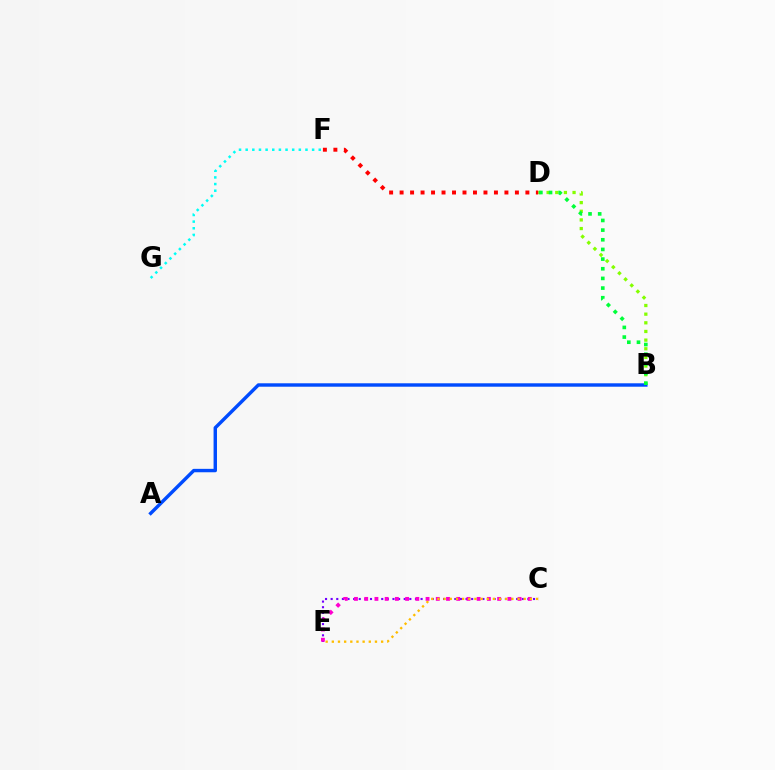{('F', 'G'): [{'color': '#00fff6', 'line_style': 'dotted', 'thickness': 1.81}], ('A', 'B'): [{'color': '#004bff', 'line_style': 'solid', 'thickness': 2.46}], ('C', 'E'): [{'color': '#7200ff', 'line_style': 'dotted', 'thickness': 1.53}, {'color': '#ff00cf', 'line_style': 'dotted', 'thickness': 2.78}, {'color': '#ffbd00', 'line_style': 'dotted', 'thickness': 1.67}], ('B', 'D'): [{'color': '#84ff00', 'line_style': 'dotted', 'thickness': 2.35}, {'color': '#00ff39', 'line_style': 'dotted', 'thickness': 2.62}], ('D', 'F'): [{'color': '#ff0000', 'line_style': 'dotted', 'thickness': 2.85}]}